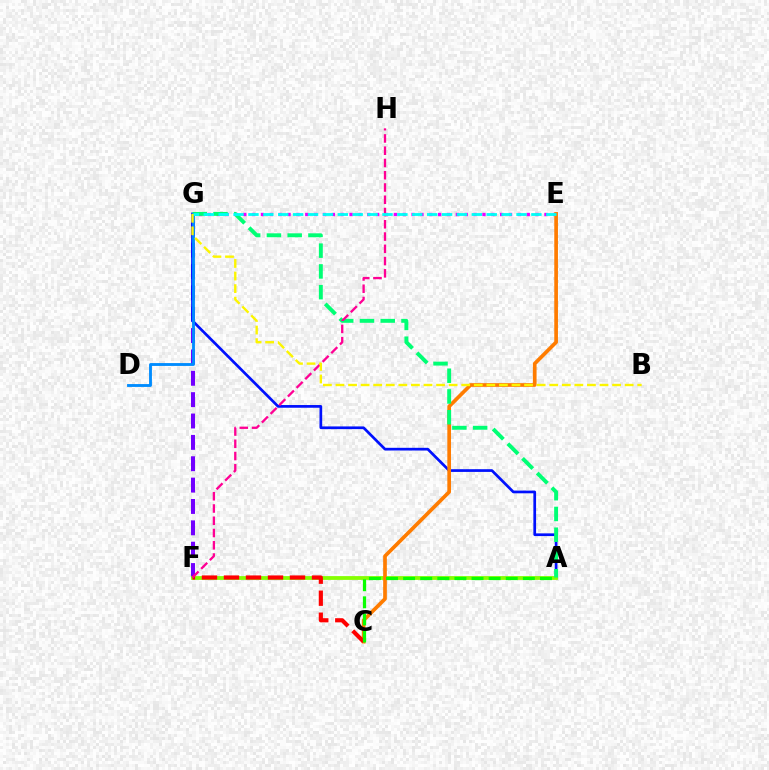{('F', 'G'): [{'color': '#7200ff', 'line_style': 'dashed', 'thickness': 2.9}], ('E', 'G'): [{'color': '#ee00ff', 'line_style': 'dotted', 'thickness': 2.41}, {'color': '#00fff6', 'line_style': 'dashed', 'thickness': 2.02}], ('A', 'G'): [{'color': '#0010ff', 'line_style': 'solid', 'thickness': 1.95}, {'color': '#00ff74', 'line_style': 'dashed', 'thickness': 2.82}], ('A', 'F'): [{'color': '#84ff00', 'line_style': 'solid', 'thickness': 2.73}], ('C', 'E'): [{'color': '#ff7c00', 'line_style': 'solid', 'thickness': 2.65}], ('C', 'F'): [{'color': '#ff0000', 'line_style': 'dashed', 'thickness': 2.99}], ('A', 'C'): [{'color': '#08ff00', 'line_style': 'dashed', 'thickness': 2.32}], ('F', 'H'): [{'color': '#ff0094', 'line_style': 'dashed', 'thickness': 1.67}], ('D', 'G'): [{'color': '#008cff', 'line_style': 'solid', 'thickness': 2.06}], ('B', 'G'): [{'color': '#fcf500', 'line_style': 'dashed', 'thickness': 1.71}]}